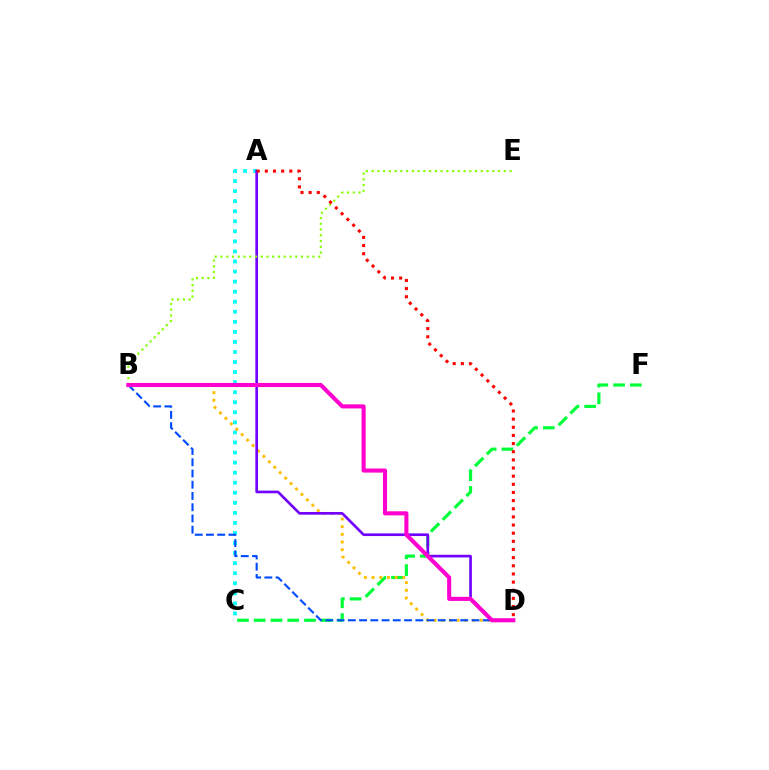{('C', 'F'): [{'color': '#00ff39', 'line_style': 'dashed', 'thickness': 2.28}], ('A', 'C'): [{'color': '#00fff6', 'line_style': 'dotted', 'thickness': 2.73}], ('B', 'D'): [{'color': '#ffbd00', 'line_style': 'dotted', 'thickness': 2.09}, {'color': '#004bff', 'line_style': 'dashed', 'thickness': 1.53}, {'color': '#ff00cf', 'line_style': 'solid', 'thickness': 2.94}], ('A', 'D'): [{'color': '#7200ff', 'line_style': 'solid', 'thickness': 1.91}, {'color': '#ff0000', 'line_style': 'dotted', 'thickness': 2.21}], ('B', 'E'): [{'color': '#84ff00', 'line_style': 'dotted', 'thickness': 1.56}]}